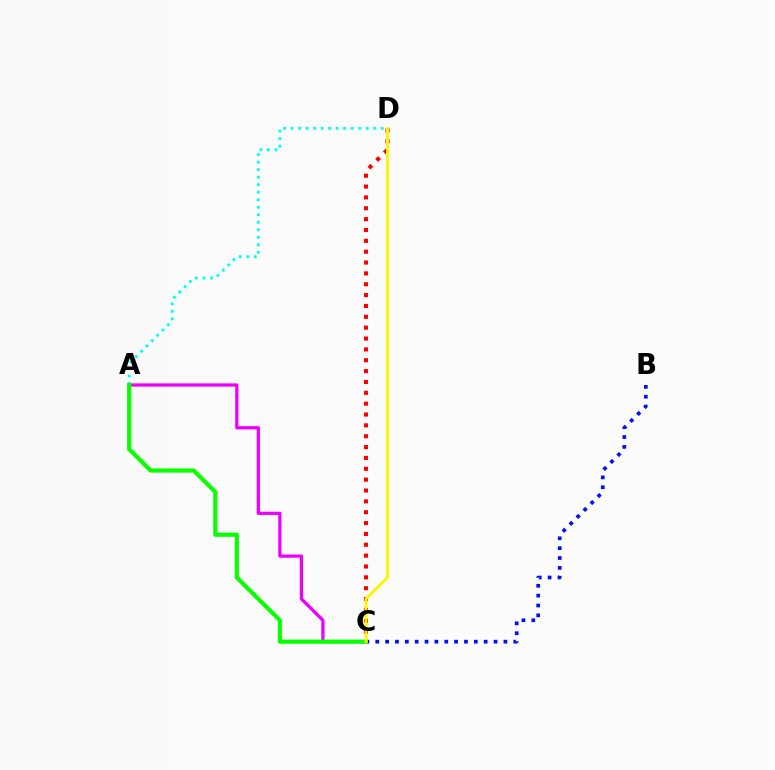{('C', 'D'): [{'color': '#ff0000', 'line_style': 'dotted', 'thickness': 2.95}, {'color': '#fcf500', 'line_style': 'solid', 'thickness': 2.05}], ('A', 'C'): [{'color': '#ee00ff', 'line_style': 'solid', 'thickness': 2.34}, {'color': '#08ff00', 'line_style': 'solid', 'thickness': 2.98}], ('A', 'D'): [{'color': '#00fff6', 'line_style': 'dotted', 'thickness': 2.04}], ('B', 'C'): [{'color': '#0010ff', 'line_style': 'dotted', 'thickness': 2.68}]}